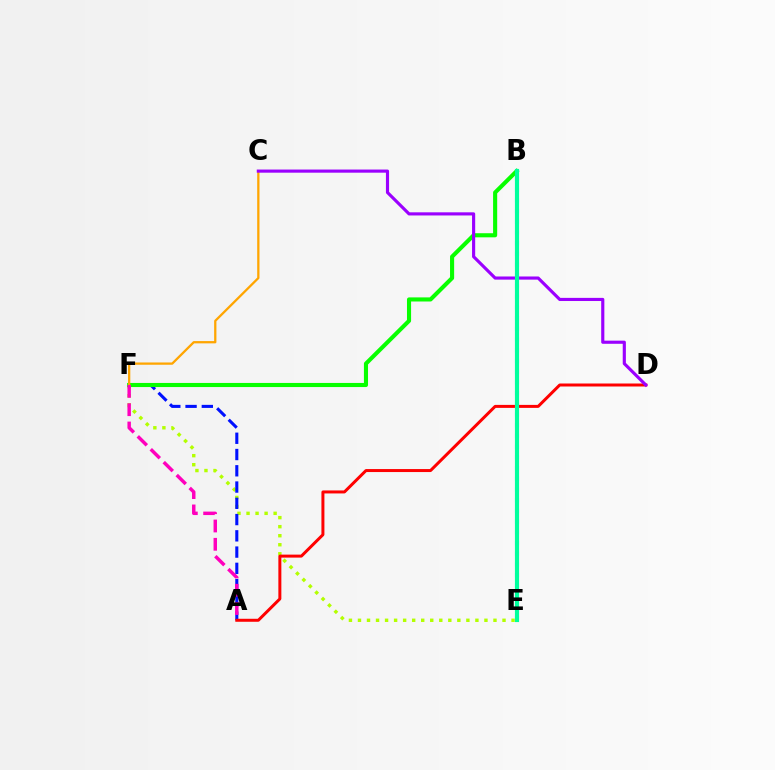{('B', 'E'): [{'color': '#00b5ff', 'line_style': 'dotted', 'thickness': 2.91}, {'color': '#00ff9d', 'line_style': 'solid', 'thickness': 2.98}], ('E', 'F'): [{'color': '#b3ff00', 'line_style': 'dotted', 'thickness': 2.45}], ('A', 'F'): [{'color': '#0010ff', 'line_style': 'dashed', 'thickness': 2.21}, {'color': '#ff00bd', 'line_style': 'dashed', 'thickness': 2.49}], ('B', 'F'): [{'color': '#08ff00', 'line_style': 'solid', 'thickness': 2.95}], ('C', 'F'): [{'color': '#ffa500', 'line_style': 'solid', 'thickness': 1.64}], ('A', 'D'): [{'color': '#ff0000', 'line_style': 'solid', 'thickness': 2.15}], ('C', 'D'): [{'color': '#9b00ff', 'line_style': 'solid', 'thickness': 2.26}]}